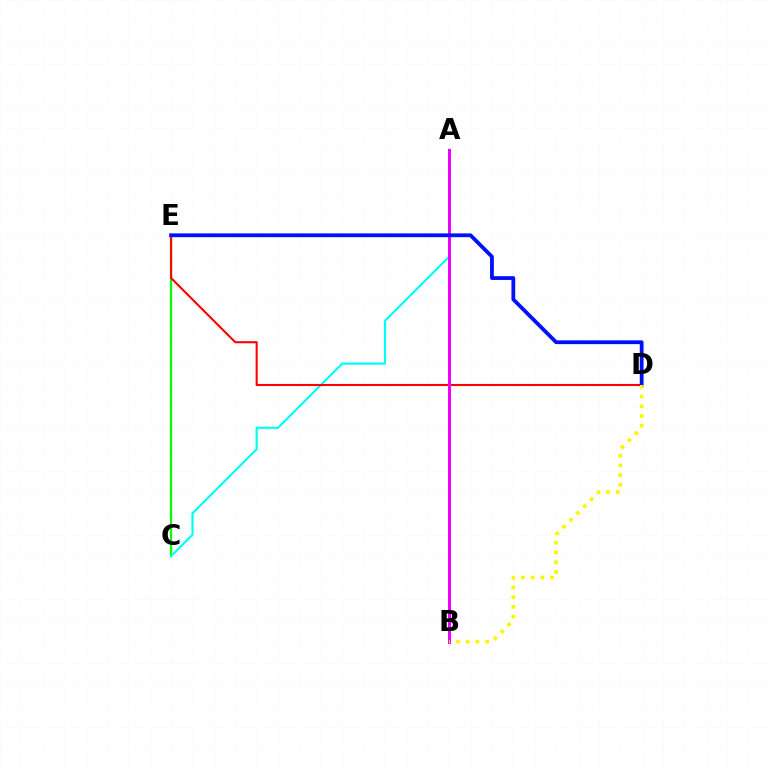{('C', 'E'): [{'color': '#08ff00', 'line_style': 'solid', 'thickness': 1.63}], ('A', 'C'): [{'color': '#00fff6', 'line_style': 'solid', 'thickness': 1.57}], ('D', 'E'): [{'color': '#ff0000', 'line_style': 'solid', 'thickness': 1.5}, {'color': '#0010ff', 'line_style': 'solid', 'thickness': 2.73}], ('A', 'B'): [{'color': '#ee00ff', 'line_style': 'solid', 'thickness': 2.14}], ('B', 'D'): [{'color': '#fcf500', 'line_style': 'dotted', 'thickness': 2.64}]}